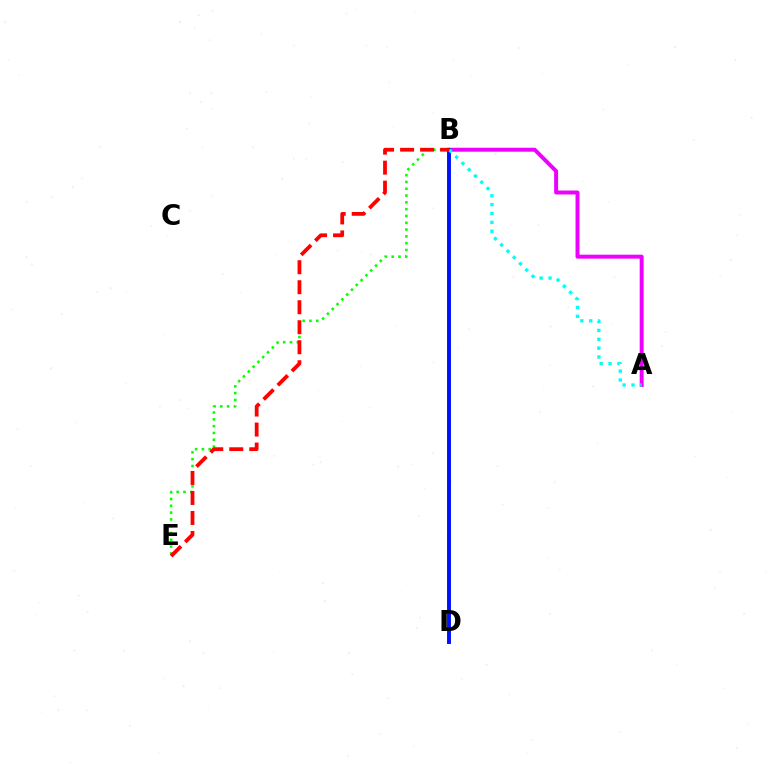{('B', 'D'): [{'color': '#fcf500', 'line_style': 'dotted', 'thickness': 2.58}, {'color': '#0010ff', 'line_style': 'solid', 'thickness': 2.82}], ('B', 'E'): [{'color': '#08ff00', 'line_style': 'dotted', 'thickness': 1.85}, {'color': '#ff0000', 'line_style': 'dashed', 'thickness': 2.72}], ('A', 'B'): [{'color': '#ee00ff', 'line_style': 'solid', 'thickness': 2.85}, {'color': '#00fff6', 'line_style': 'dotted', 'thickness': 2.41}]}